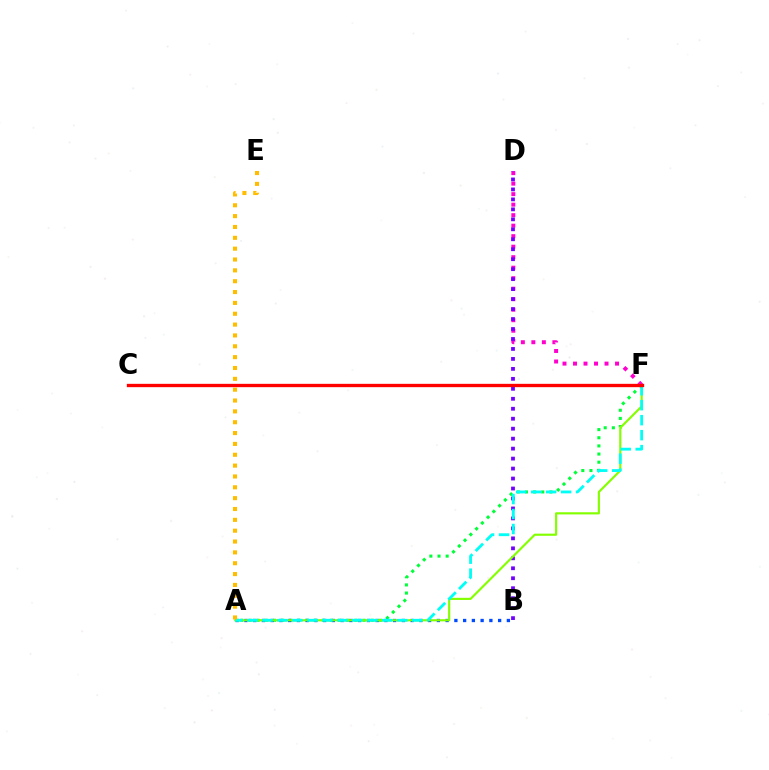{('D', 'F'): [{'color': '#ff00cf', 'line_style': 'dotted', 'thickness': 2.85}], ('A', 'F'): [{'color': '#00ff39', 'line_style': 'dotted', 'thickness': 2.21}, {'color': '#84ff00', 'line_style': 'solid', 'thickness': 1.56}, {'color': '#00fff6', 'line_style': 'dashed', 'thickness': 2.03}], ('A', 'B'): [{'color': '#004bff', 'line_style': 'dotted', 'thickness': 2.38}], ('B', 'D'): [{'color': '#7200ff', 'line_style': 'dotted', 'thickness': 2.71}], ('A', 'E'): [{'color': '#ffbd00', 'line_style': 'dotted', 'thickness': 2.95}], ('C', 'F'): [{'color': '#ff0000', 'line_style': 'solid', 'thickness': 2.4}]}